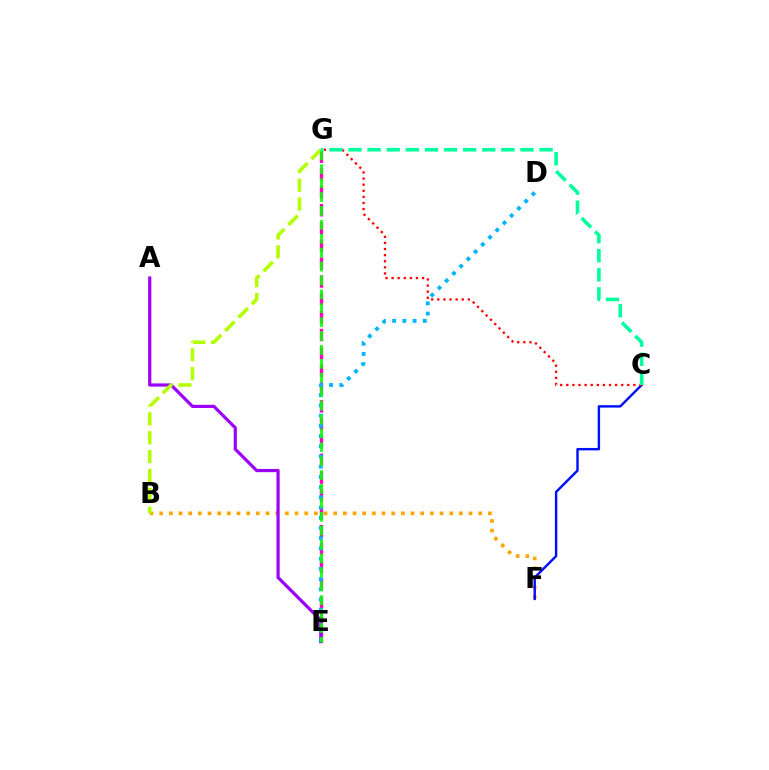{('B', 'F'): [{'color': '#ffa500', 'line_style': 'dotted', 'thickness': 2.63}], ('E', 'G'): [{'color': '#ff00bd', 'line_style': 'dashed', 'thickness': 2.42}, {'color': '#08ff00', 'line_style': 'dashed', 'thickness': 1.89}], ('C', 'F'): [{'color': '#0010ff', 'line_style': 'solid', 'thickness': 1.75}], ('A', 'E'): [{'color': '#9b00ff', 'line_style': 'solid', 'thickness': 2.3}], ('C', 'G'): [{'color': '#ff0000', 'line_style': 'dotted', 'thickness': 1.66}, {'color': '#00ff9d', 'line_style': 'dashed', 'thickness': 2.6}], ('D', 'E'): [{'color': '#00b5ff', 'line_style': 'dotted', 'thickness': 2.78}], ('B', 'G'): [{'color': '#b3ff00', 'line_style': 'dashed', 'thickness': 2.56}]}